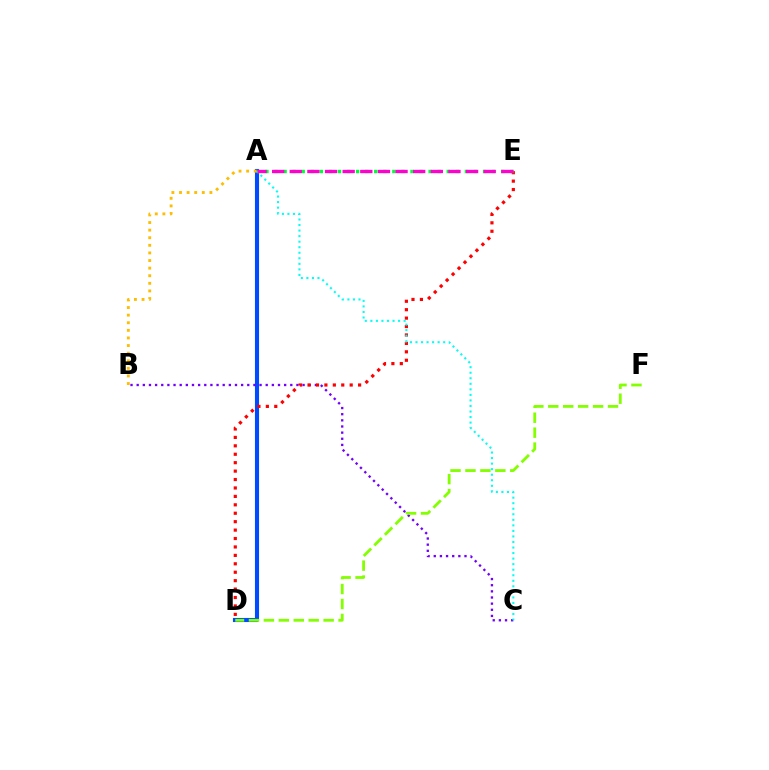{('A', 'D'): [{'color': '#004bff', 'line_style': 'solid', 'thickness': 2.95}], ('B', 'C'): [{'color': '#7200ff', 'line_style': 'dotted', 'thickness': 1.67}], ('D', 'F'): [{'color': '#84ff00', 'line_style': 'dashed', 'thickness': 2.03}], ('D', 'E'): [{'color': '#ff0000', 'line_style': 'dotted', 'thickness': 2.29}], ('A', 'E'): [{'color': '#00ff39', 'line_style': 'dotted', 'thickness': 2.46}, {'color': '#ff00cf', 'line_style': 'dashed', 'thickness': 2.4}], ('A', 'C'): [{'color': '#00fff6', 'line_style': 'dotted', 'thickness': 1.51}], ('A', 'B'): [{'color': '#ffbd00', 'line_style': 'dotted', 'thickness': 2.06}]}